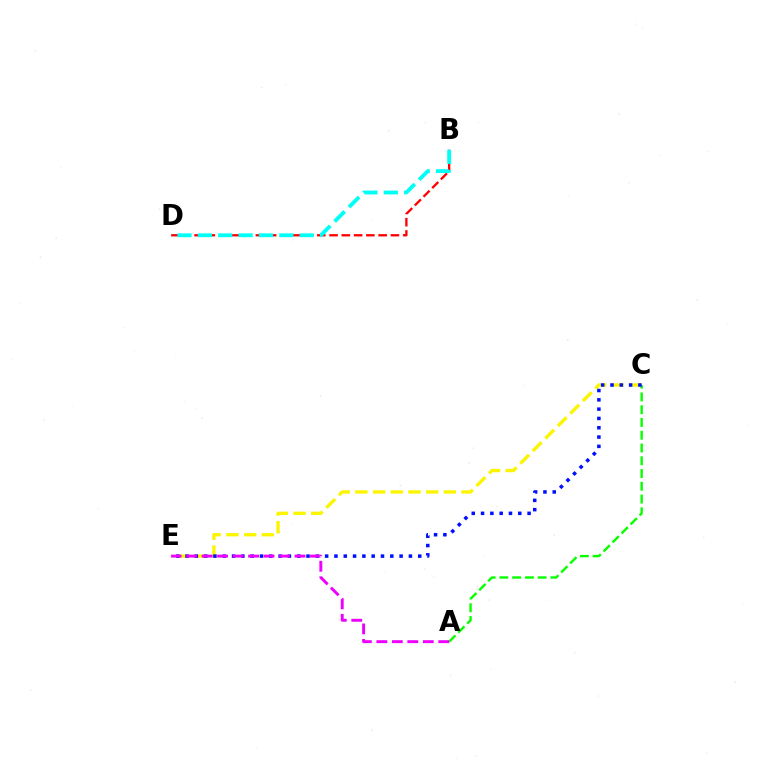{('B', 'D'): [{'color': '#ff0000', 'line_style': 'dashed', 'thickness': 1.67}, {'color': '#00fff6', 'line_style': 'dashed', 'thickness': 2.77}], ('C', 'E'): [{'color': '#fcf500', 'line_style': 'dashed', 'thickness': 2.4}, {'color': '#0010ff', 'line_style': 'dotted', 'thickness': 2.53}], ('A', 'C'): [{'color': '#08ff00', 'line_style': 'dashed', 'thickness': 1.73}], ('A', 'E'): [{'color': '#ee00ff', 'line_style': 'dashed', 'thickness': 2.1}]}